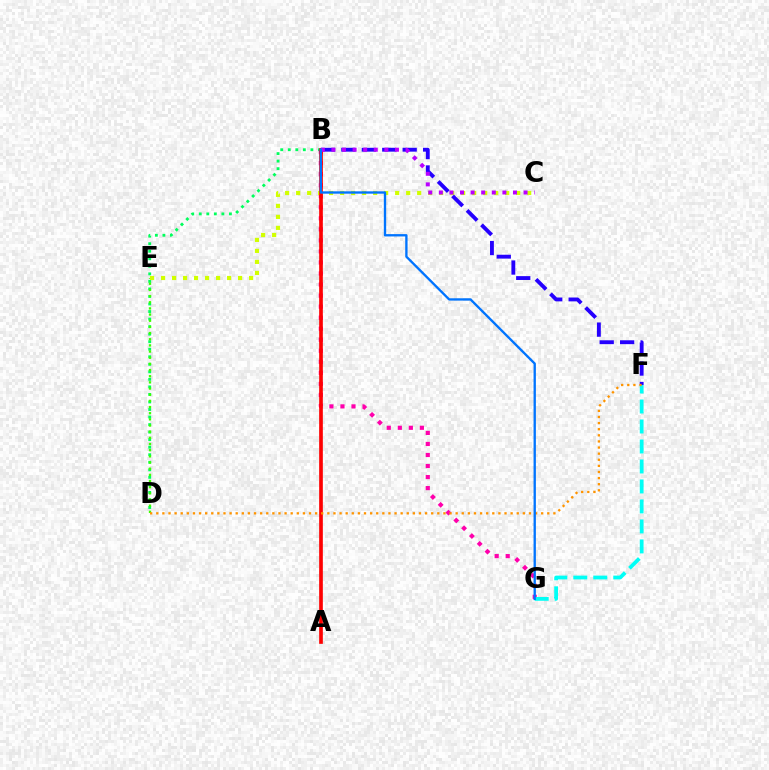{('B', 'D'): [{'color': '#00ff5c', 'line_style': 'dotted', 'thickness': 2.05}], ('B', 'G'): [{'color': '#ff00ac', 'line_style': 'dotted', 'thickness': 3.0}, {'color': '#0074ff', 'line_style': 'solid', 'thickness': 1.69}], ('D', 'E'): [{'color': '#3dff00', 'line_style': 'dotted', 'thickness': 1.67}], ('C', 'E'): [{'color': '#d1ff00', 'line_style': 'dotted', 'thickness': 2.99}], ('A', 'B'): [{'color': '#ff0000', 'line_style': 'solid', 'thickness': 2.65}], ('B', 'F'): [{'color': '#2500ff', 'line_style': 'dashed', 'thickness': 2.78}], ('B', 'C'): [{'color': '#b900ff', 'line_style': 'dotted', 'thickness': 2.88}], ('F', 'G'): [{'color': '#00fff6', 'line_style': 'dashed', 'thickness': 2.72}], ('D', 'F'): [{'color': '#ff9400', 'line_style': 'dotted', 'thickness': 1.66}]}